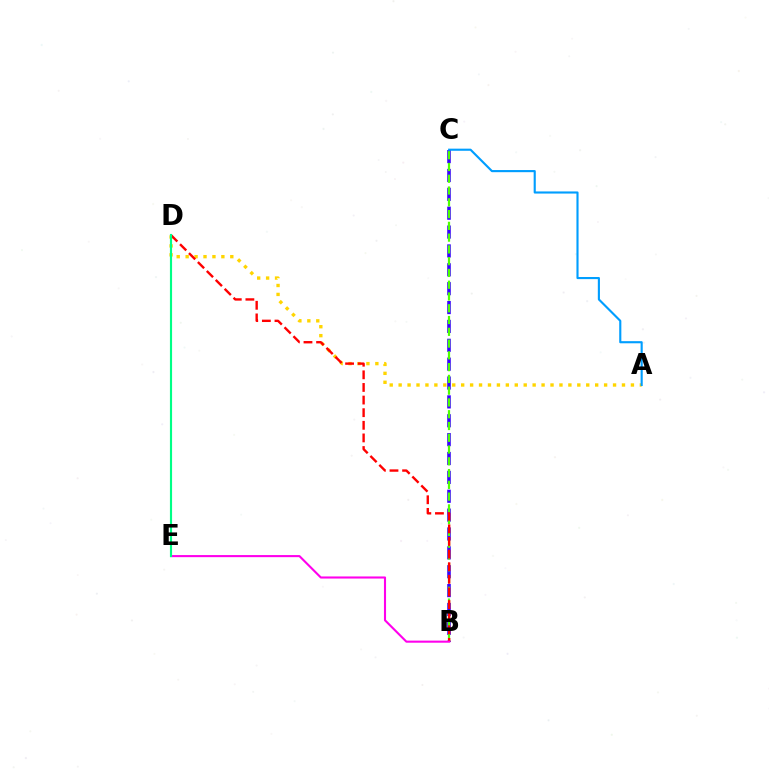{('A', 'D'): [{'color': '#ffd500', 'line_style': 'dotted', 'thickness': 2.43}], ('B', 'C'): [{'color': '#3700ff', 'line_style': 'dashed', 'thickness': 2.56}, {'color': '#4fff00', 'line_style': 'dashed', 'thickness': 1.6}], ('B', 'D'): [{'color': '#ff0000', 'line_style': 'dashed', 'thickness': 1.71}], ('B', 'E'): [{'color': '#ff00ed', 'line_style': 'solid', 'thickness': 1.51}], ('A', 'C'): [{'color': '#009eff', 'line_style': 'solid', 'thickness': 1.53}], ('D', 'E'): [{'color': '#00ff86', 'line_style': 'solid', 'thickness': 1.55}]}